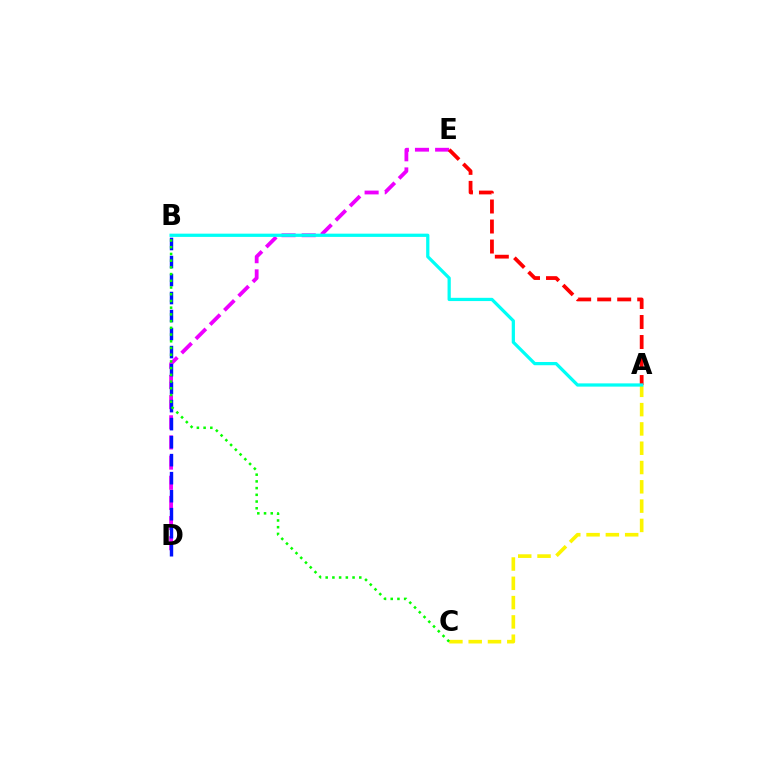{('D', 'E'): [{'color': '#ee00ff', 'line_style': 'dashed', 'thickness': 2.74}], ('A', 'C'): [{'color': '#fcf500', 'line_style': 'dashed', 'thickness': 2.62}], ('B', 'D'): [{'color': '#0010ff', 'line_style': 'dashed', 'thickness': 2.45}], ('B', 'C'): [{'color': '#08ff00', 'line_style': 'dotted', 'thickness': 1.83}], ('A', 'E'): [{'color': '#ff0000', 'line_style': 'dashed', 'thickness': 2.72}], ('A', 'B'): [{'color': '#00fff6', 'line_style': 'solid', 'thickness': 2.33}]}